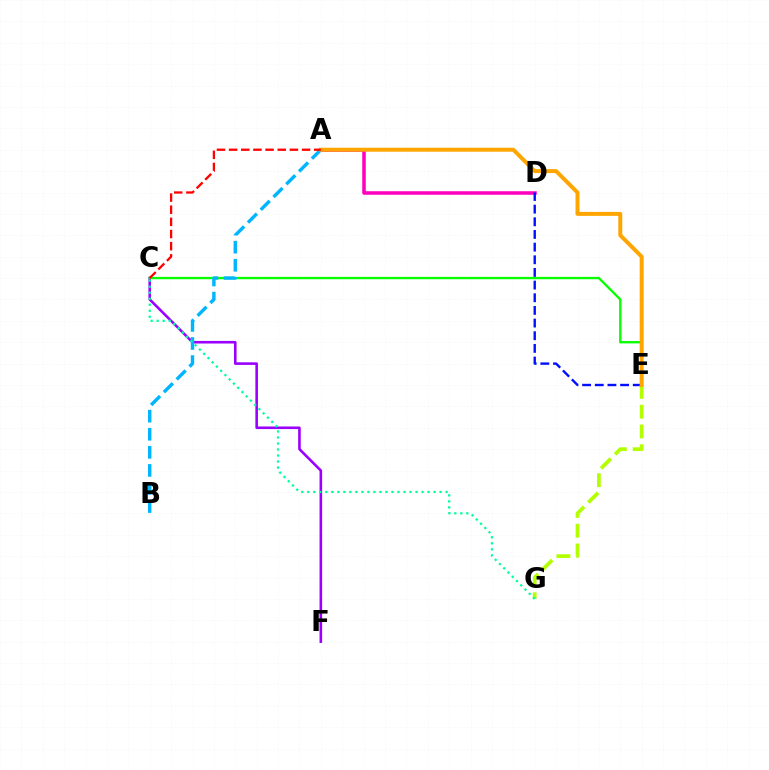{('C', 'F'): [{'color': '#9b00ff', 'line_style': 'solid', 'thickness': 1.87}], ('A', 'D'): [{'color': '#ff00bd', 'line_style': 'solid', 'thickness': 2.55}], ('C', 'E'): [{'color': '#08ff00', 'line_style': 'solid', 'thickness': 1.69}], ('A', 'B'): [{'color': '#00b5ff', 'line_style': 'dashed', 'thickness': 2.46}], ('D', 'E'): [{'color': '#0010ff', 'line_style': 'dashed', 'thickness': 1.72}], ('E', 'G'): [{'color': '#b3ff00', 'line_style': 'dashed', 'thickness': 2.69}], ('A', 'E'): [{'color': '#ffa500', 'line_style': 'solid', 'thickness': 2.86}], ('A', 'C'): [{'color': '#ff0000', 'line_style': 'dashed', 'thickness': 1.65}], ('C', 'G'): [{'color': '#00ff9d', 'line_style': 'dotted', 'thickness': 1.63}]}